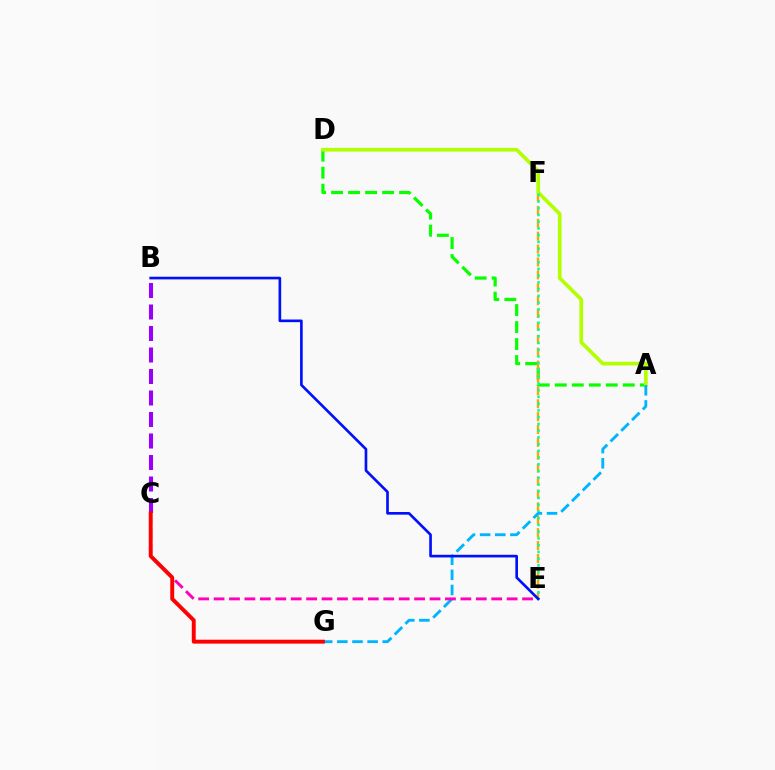{('A', 'D'): [{'color': '#08ff00', 'line_style': 'dashed', 'thickness': 2.31}, {'color': '#b3ff00', 'line_style': 'solid', 'thickness': 2.63}], ('E', 'F'): [{'color': '#ffa500', 'line_style': 'dashed', 'thickness': 1.75}, {'color': '#00ff9d', 'line_style': 'dotted', 'thickness': 1.83}], ('A', 'G'): [{'color': '#00b5ff', 'line_style': 'dashed', 'thickness': 2.06}], ('C', 'E'): [{'color': '#ff00bd', 'line_style': 'dashed', 'thickness': 2.1}], ('B', 'C'): [{'color': '#9b00ff', 'line_style': 'dashed', 'thickness': 2.92}], ('B', 'E'): [{'color': '#0010ff', 'line_style': 'solid', 'thickness': 1.91}], ('C', 'G'): [{'color': '#ff0000', 'line_style': 'solid', 'thickness': 2.82}]}